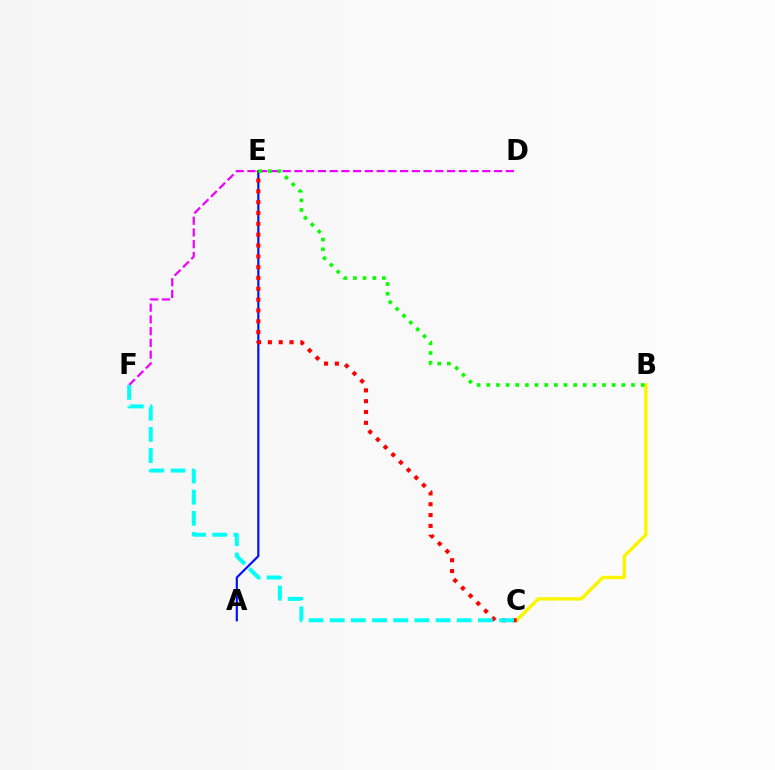{('B', 'C'): [{'color': '#fcf500', 'line_style': 'solid', 'thickness': 2.46}], ('A', 'E'): [{'color': '#0010ff', 'line_style': 'solid', 'thickness': 1.56}], ('D', 'F'): [{'color': '#ee00ff', 'line_style': 'dashed', 'thickness': 1.6}], ('C', 'E'): [{'color': '#ff0000', 'line_style': 'dotted', 'thickness': 2.94}], ('B', 'E'): [{'color': '#08ff00', 'line_style': 'dotted', 'thickness': 2.62}], ('C', 'F'): [{'color': '#00fff6', 'line_style': 'dashed', 'thickness': 2.88}]}